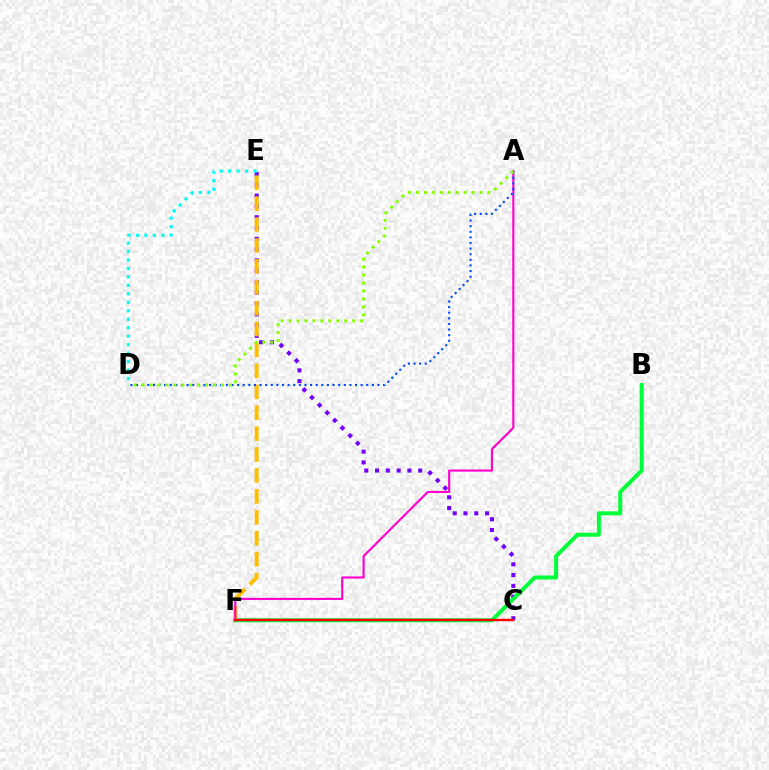{('C', 'E'): [{'color': '#7200ff', 'line_style': 'dotted', 'thickness': 2.93}], ('D', 'E'): [{'color': '#00fff6', 'line_style': 'dotted', 'thickness': 2.3}], ('B', 'F'): [{'color': '#00ff39', 'line_style': 'solid', 'thickness': 2.89}], ('E', 'F'): [{'color': '#ffbd00', 'line_style': 'dashed', 'thickness': 2.84}], ('A', 'F'): [{'color': '#ff00cf', 'line_style': 'solid', 'thickness': 1.53}], ('C', 'F'): [{'color': '#ff0000', 'line_style': 'solid', 'thickness': 1.74}], ('A', 'D'): [{'color': '#004bff', 'line_style': 'dotted', 'thickness': 1.53}, {'color': '#84ff00', 'line_style': 'dotted', 'thickness': 2.16}]}